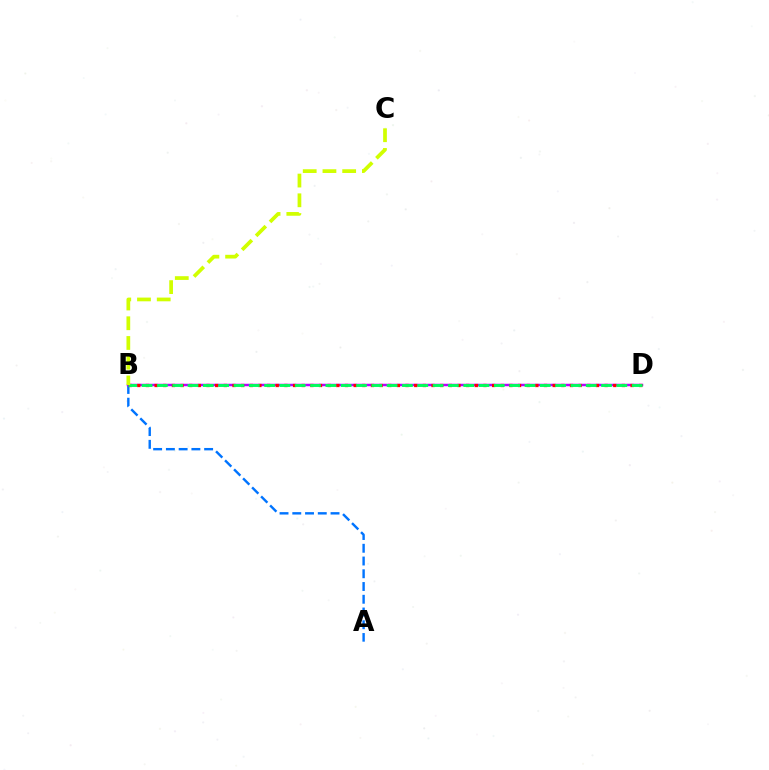{('A', 'B'): [{'color': '#0074ff', 'line_style': 'dashed', 'thickness': 1.73}], ('B', 'D'): [{'color': '#b900ff', 'line_style': 'solid', 'thickness': 1.79}, {'color': '#ff0000', 'line_style': 'dotted', 'thickness': 2.35}, {'color': '#00ff5c', 'line_style': 'dashed', 'thickness': 2.08}], ('B', 'C'): [{'color': '#d1ff00', 'line_style': 'dashed', 'thickness': 2.68}]}